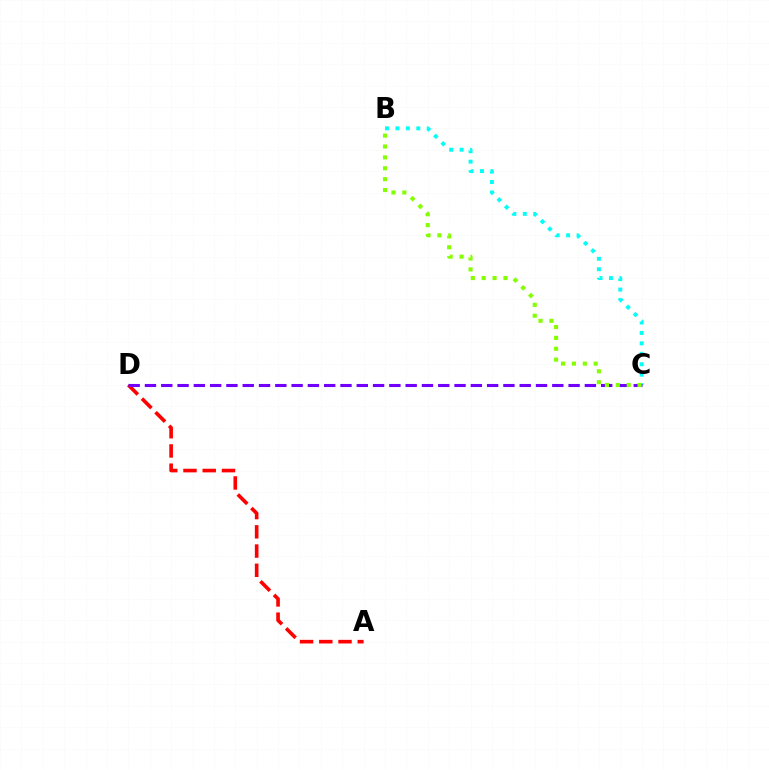{('B', 'C'): [{'color': '#00fff6', 'line_style': 'dotted', 'thickness': 2.84}, {'color': '#84ff00', 'line_style': 'dotted', 'thickness': 2.96}], ('A', 'D'): [{'color': '#ff0000', 'line_style': 'dashed', 'thickness': 2.61}], ('C', 'D'): [{'color': '#7200ff', 'line_style': 'dashed', 'thickness': 2.21}]}